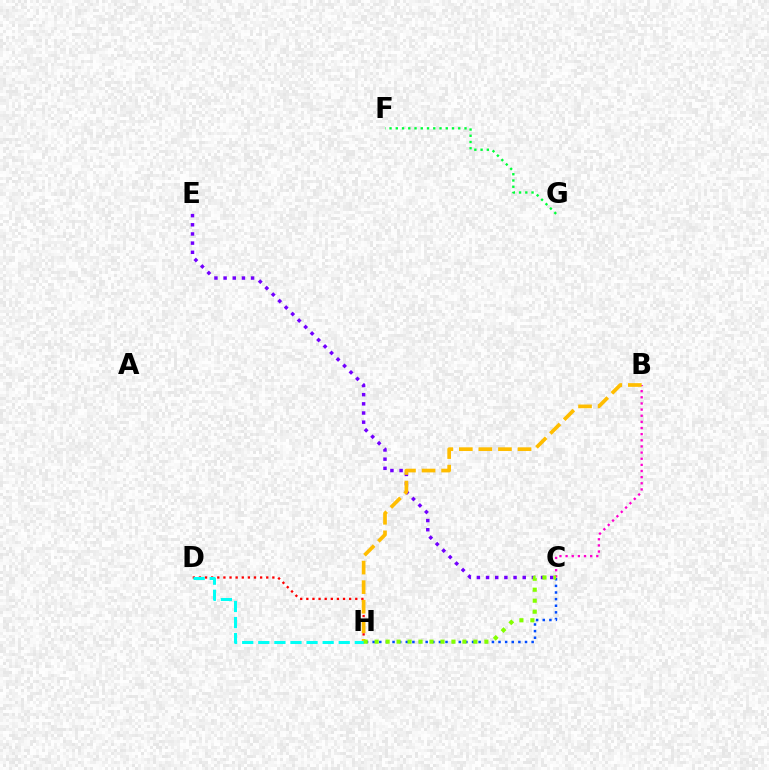{('D', 'H'): [{'color': '#ff0000', 'line_style': 'dotted', 'thickness': 1.66}, {'color': '#00fff6', 'line_style': 'dashed', 'thickness': 2.19}], ('C', 'H'): [{'color': '#004bff', 'line_style': 'dotted', 'thickness': 1.8}, {'color': '#84ff00', 'line_style': 'dotted', 'thickness': 2.98}], ('B', 'C'): [{'color': '#ff00cf', 'line_style': 'dotted', 'thickness': 1.67}], ('F', 'G'): [{'color': '#00ff39', 'line_style': 'dotted', 'thickness': 1.7}], ('C', 'E'): [{'color': '#7200ff', 'line_style': 'dotted', 'thickness': 2.49}], ('B', 'H'): [{'color': '#ffbd00', 'line_style': 'dashed', 'thickness': 2.66}]}